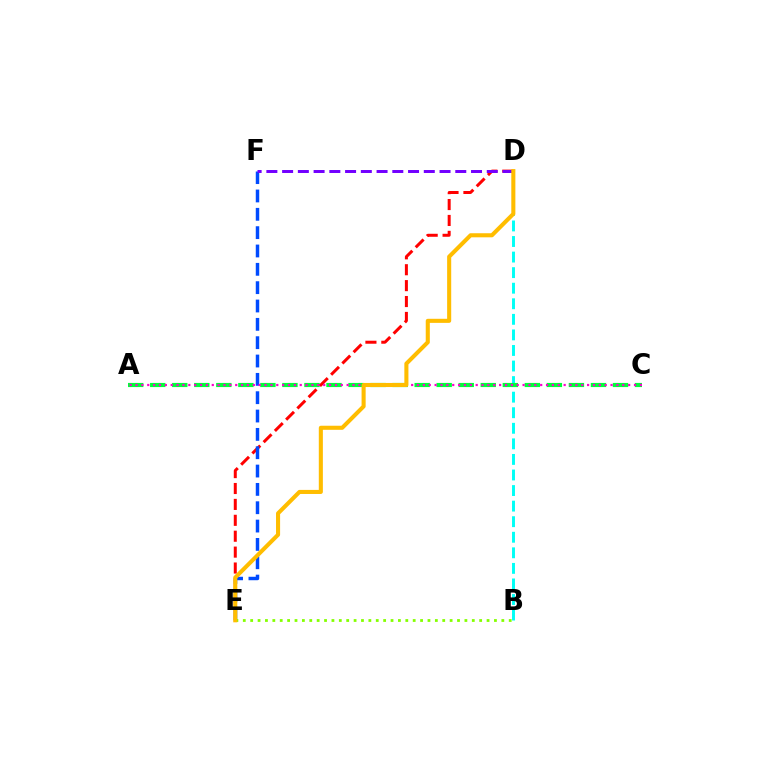{('B', 'D'): [{'color': '#00fff6', 'line_style': 'dashed', 'thickness': 2.11}], ('A', 'C'): [{'color': '#00ff39', 'line_style': 'dashed', 'thickness': 2.99}, {'color': '#ff00cf', 'line_style': 'dotted', 'thickness': 1.59}], ('D', 'E'): [{'color': '#ff0000', 'line_style': 'dashed', 'thickness': 2.16}, {'color': '#ffbd00', 'line_style': 'solid', 'thickness': 2.93}], ('E', 'F'): [{'color': '#004bff', 'line_style': 'dashed', 'thickness': 2.49}], ('D', 'F'): [{'color': '#7200ff', 'line_style': 'dashed', 'thickness': 2.14}], ('B', 'E'): [{'color': '#84ff00', 'line_style': 'dotted', 'thickness': 2.01}]}